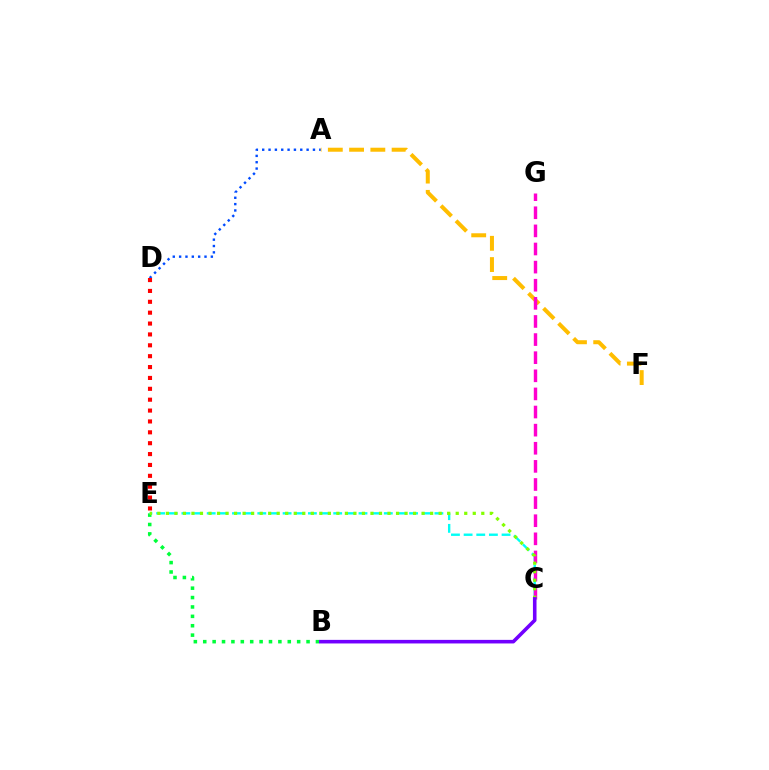{('A', 'D'): [{'color': '#004bff', 'line_style': 'dotted', 'thickness': 1.72}], ('B', 'E'): [{'color': '#00ff39', 'line_style': 'dotted', 'thickness': 2.55}], ('C', 'E'): [{'color': '#00fff6', 'line_style': 'dashed', 'thickness': 1.72}, {'color': '#84ff00', 'line_style': 'dotted', 'thickness': 2.32}], ('A', 'F'): [{'color': '#ffbd00', 'line_style': 'dashed', 'thickness': 2.89}], ('D', 'E'): [{'color': '#ff0000', 'line_style': 'dotted', 'thickness': 2.96}], ('C', 'G'): [{'color': '#ff00cf', 'line_style': 'dashed', 'thickness': 2.46}], ('B', 'C'): [{'color': '#7200ff', 'line_style': 'solid', 'thickness': 2.58}]}